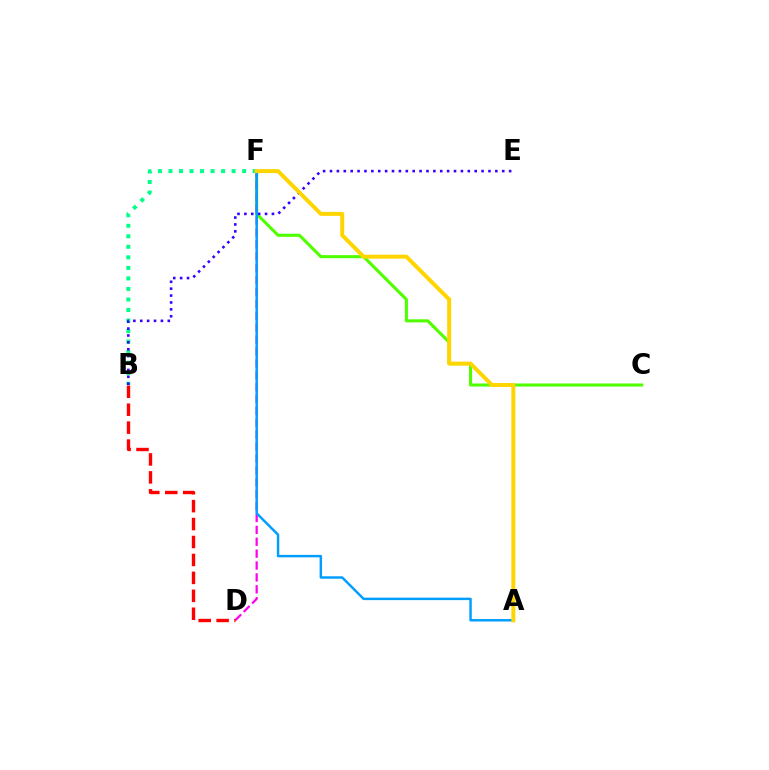{('C', 'F'): [{'color': '#4fff00', 'line_style': 'solid', 'thickness': 2.21}], ('B', 'F'): [{'color': '#00ff86', 'line_style': 'dotted', 'thickness': 2.86}], ('D', 'F'): [{'color': '#ff00ed', 'line_style': 'dashed', 'thickness': 1.62}], ('B', 'D'): [{'color': '#ff0000', 'line_style': 'dashed', 'thickness': 2.44}], ('B', 'E'): [{'color': '#3700ff', 'line_style': 'dotted', 'thickness': 1.87}], ('A', 'F'): [{'color': '#009eff', 'line_style': 'solid', 'thickness': 1.77}, {'color': '#ffd500', 'line_style': 'solid', 'thickness': 2.87}]}